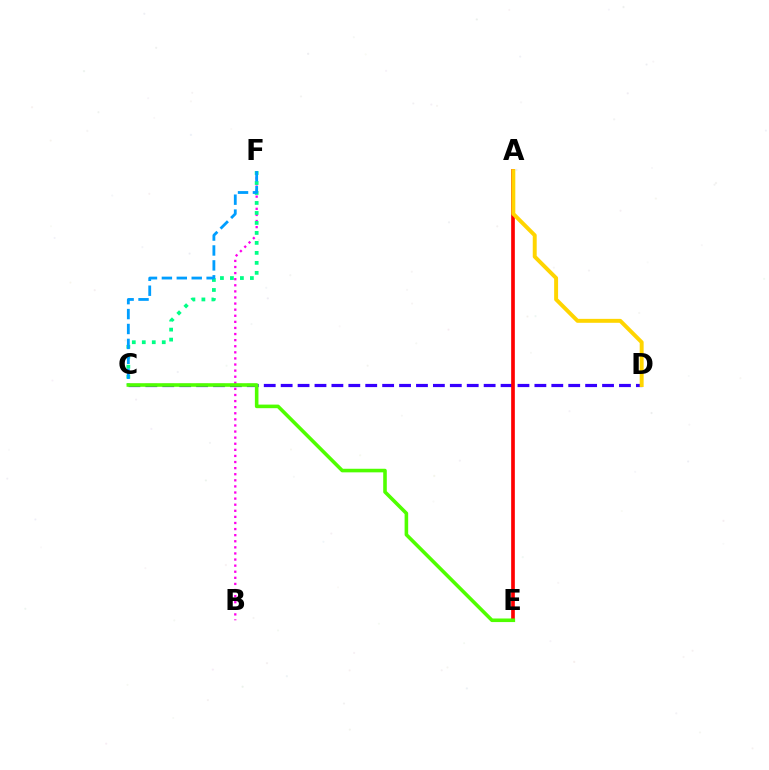{('B', 'F'): [{'color': '#ff00ed', 'line_style': 'dotted', 'thickness': 1.66}], ('C', 'D'): [{'color': '#3700ff', 'line_style': 'dashed', 'thickness': 2.3}], ('C', 'F'): [{'color': '#00ff86', 'line_style': 'dotted', 'thickness': 2.71}, {'color': '#009eff', 'line_style': 'dashed', 'thickness': 2.03}], ('A', 'E'): [{'color': '#ff0000', 'line_style': 'solid', 'thickness': 2.64}], ('A', 'D'): [{'color': '#ffd500', 'line_style': 'solid', 'thickness': 2.84}], ('C', 'E'): [{'color': '#4fff00', 'line_style': 'solid', 'thickness': 2.58}]}